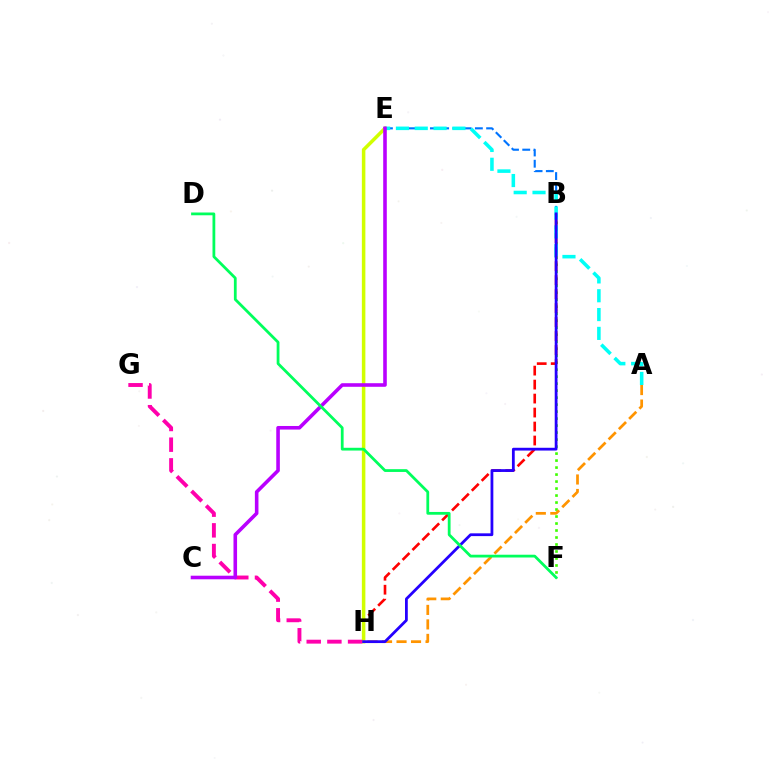{('B', 'F'): [{'color': '#3dff00', 'line_style': 'dotted', 'thickness': 1.9}], ('B', 'H'): [{'color': '#ff0000', 'line_style': 'dashed', 'thickness': 1.9}, {'color': '#2500ff', 'line_style': 'solid', 'thickness': 2.0}], ('B', 'E'): [{'color': '#0074ff', 'line_style': 'dashed', 'thickness': 1.53}], ('E', 'H'): [{'color': '#d1ff00', 'line_style': 'solid', 'thickness': 2.53}], ('G', 'H'): [{'color': '#ff00ac', 'line_style': 'dashed', 'thickness': 2.81}], ('A', 'E'): [{'color': '#00fff6', 'line_style': 'dashed', 'thickness': 2.56}], ('A', 'H'): [{'color': '#ff9400', 'line_style': 'dashed', 'thickness': 1.97}], ('C', 'E'): [{'color': '#b900ff', 'line_style': 'solid', 'thickness': 2.58}], ('D', 'F'): [{'color': '#00ff5c', 'line_style': 'solid', 'thickness': 2.0}]}